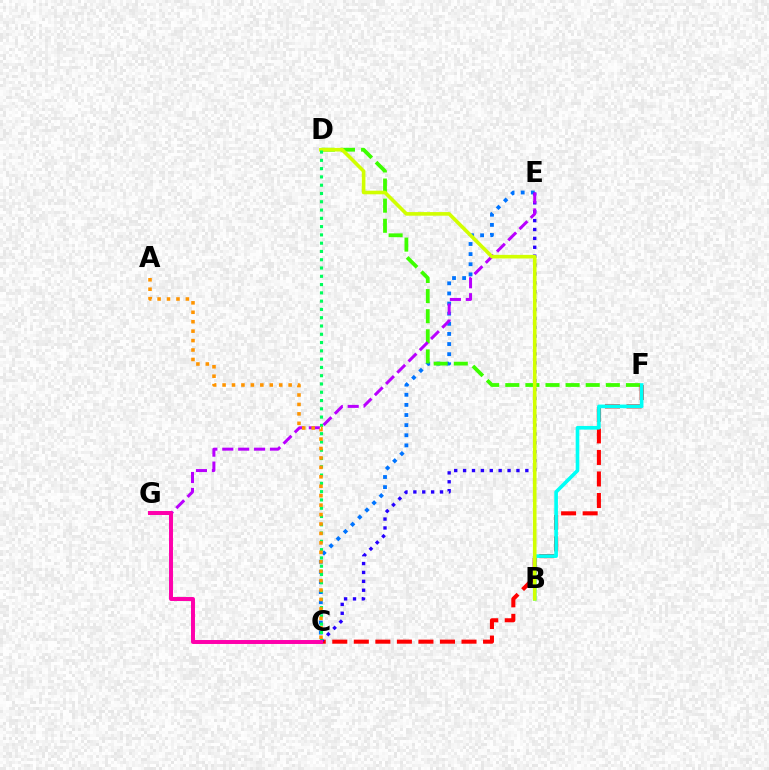{('C', 'E'): [{'color': '#0074ff', 'line_style': 'dotted', 'thickness': 2.75}, {'color': '#2500ff', 'line_style': 'dotted', 'thickness': 2.42}], ('D', 'F'): [{'color': '#3dff00', 'line_style': 'dashed', 'thickness': 2.73}], ('C', 'F'): [{'color': '#ff0000', 'line_style': 'dashed', 'thickness': 2.93}], ('B', 'F'): [{'color': '#00fff6', 'line_style': 'solid', 'thickness': 2.61}], ('E', 'G'): [{'color': '#b900ff', 'line_style': 'dashed', 'thickness': 2.16}], ('B', 'D'): [{'color': '#d1ff00', 'line_style': 'solid', 'thickness': 2.6}], ('C', 'D'): [{'color': '#00ff5c', 'line_style': 'dotted', 'thickness': 2.25}], ('A', 'C'): [{'color': '#ff9400', 'line_style': 'dotted', 'thickness': 2.56}], ('C', 'G'): [{'color': '#ff00ac', 'line_style': 'solid', 'thickness': 2.85}]}